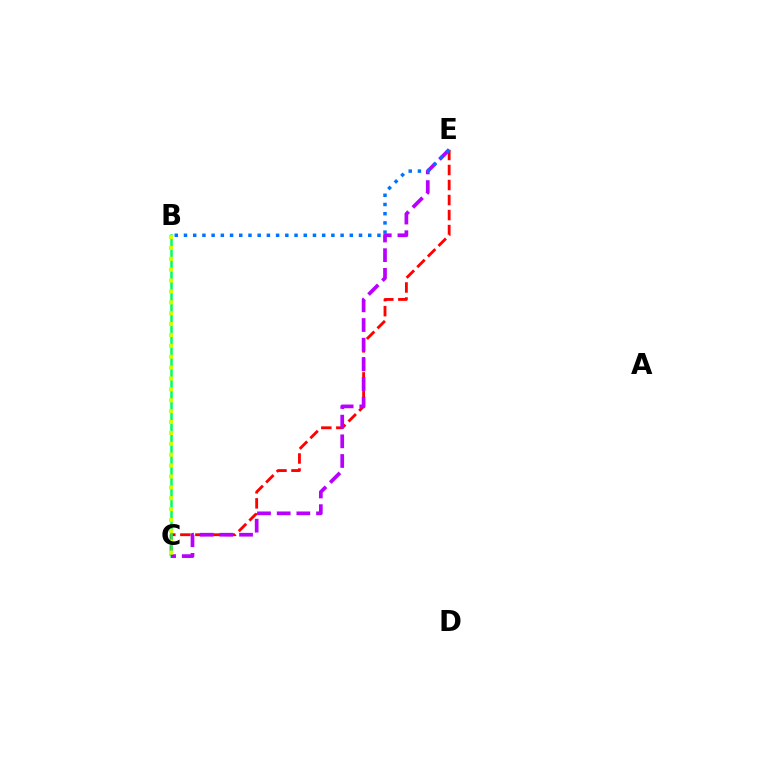{('C', 'E'): [{'color': '#ff0000', 'line_style': 'dashed', 'thickness': 2.04}, {'color': '#b900ff', 'line_style': 'dashed', 'thickness': 2.67}], ('B', 'C'): [{'color': '#00ff5c', 'line_style': 'solid', 'thickness': 1.81}, {'color': '#d1ff00', 'line_style': 'dotted', 'thickness': 2.96}], ('B', 'E'): [{'color': '#0074ff', 'line_style': 'dotted', 'thickness': 2.5}]}